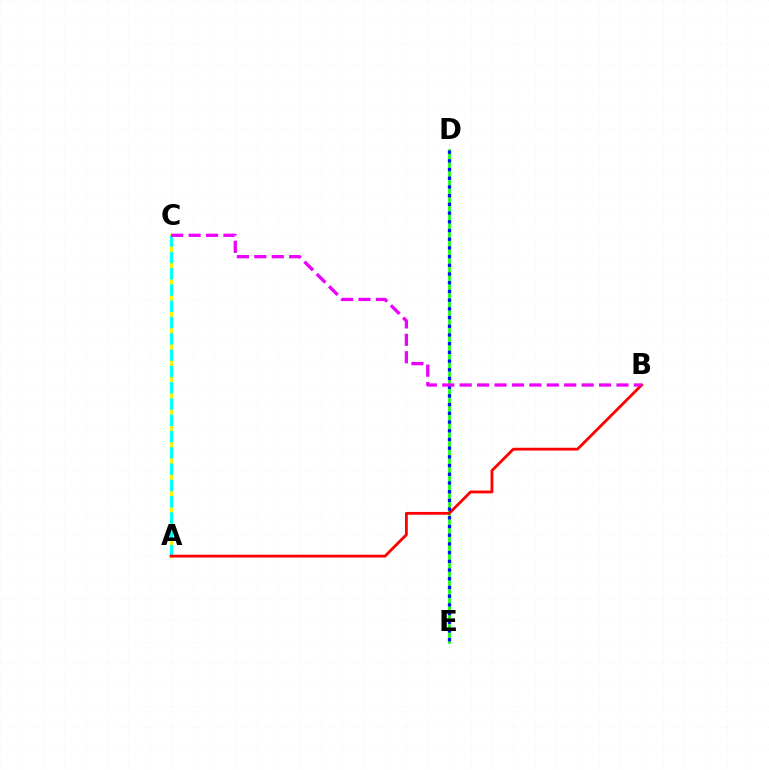{('D', 'E'): [{'color': '#08ff00', 'line_style': 'solid', 'thickness': 1.86}, {'color': '#0010ff', 'line_style': 'dotted', 'thickness': 2.37}], ('A', 'C'): [{'color': '#fcf500', 'line_style': 'solid', 'thickness': 2.21}, {'color': '#00fff6', 'line_style': 'dashed', 'thickness': 2.21}], ('A', 'B'): [{'color': '#ff0000', 'line_style': 'solid', 'thickness': 2.02}], ('B', 'C'): [{'color': '#ee00ff', 'line_style': 'dashed', 'thickness': 2.37}]}